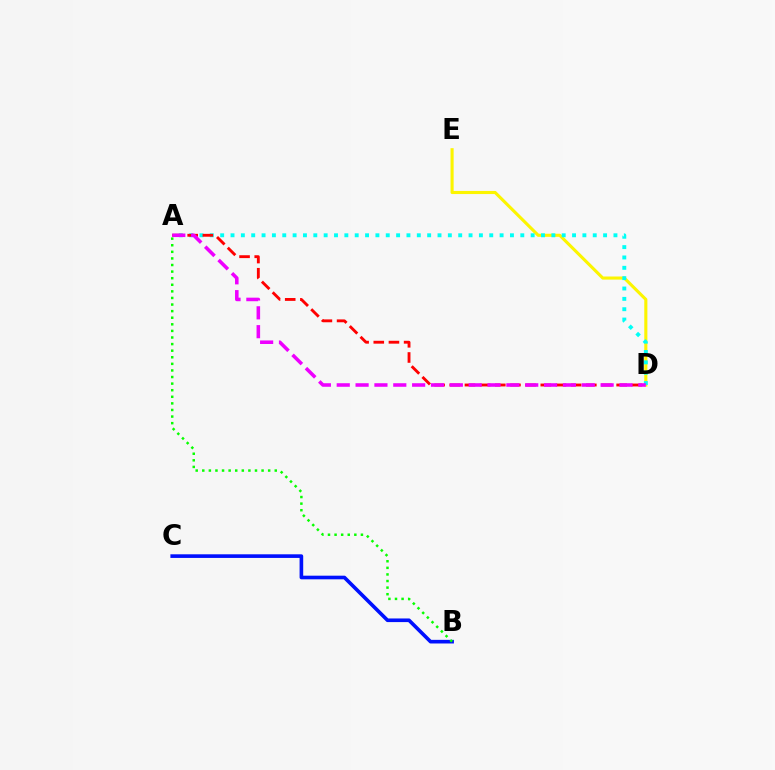{('D', 'E'): [{'color': '#fcf500', 'line_style': 'solid', 'thickness': 2.23}], ('B', 'C'): [{'color': '#0010ff', 'line_style': 'solid', 'thickness': 2.61}], ('A', 'D'): [{'color': '#00fff6', 'line_style': 'dotted', 'thickness': 2.81}, {'color': '#ff0000', 'line_style': 'dashed', 'thickness': 2.06}, {'color': '#ee00ff', 'line_style': 'dashed', 'thickness': 2.56}], ('A', 'B'): [{'color': '#08ff00', 'line_style': 'dotted', 'thickness': 1.79}]}